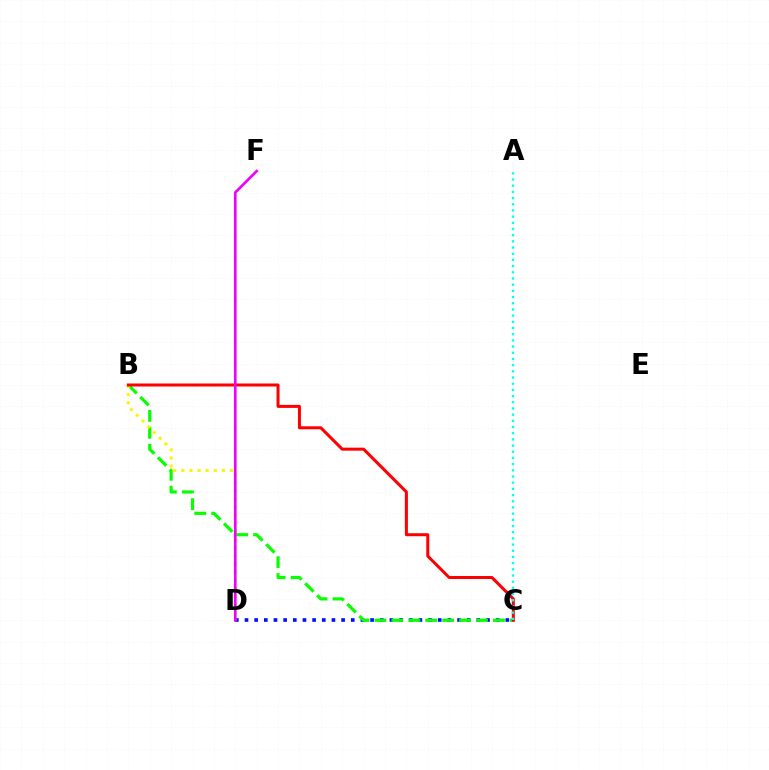{('C', 'D'): [{'color': '#0010ff', 'line_style': 'dotted', 'thickness': 2.63}], ('B', 'C'): [{'color': '#08ff00', 'line_style': 'dashed', 'thickness': 2.3}, {'color': '#ff0000', 'line_style': 'solid', 'thickness': 2.17}], ('B', 'D'): [{'color': '#fcf500', 'line_style': 'dotted', 'thickness': 2.2}], ('D', 'F'): [{'color': '#ee00ff', 'line_style': 'solid', 'thickness': 1.91}], ('A', 'C'): [{'color': '#00fff6', 'line_style': 'dotted', 'thickness': 1.68}]}